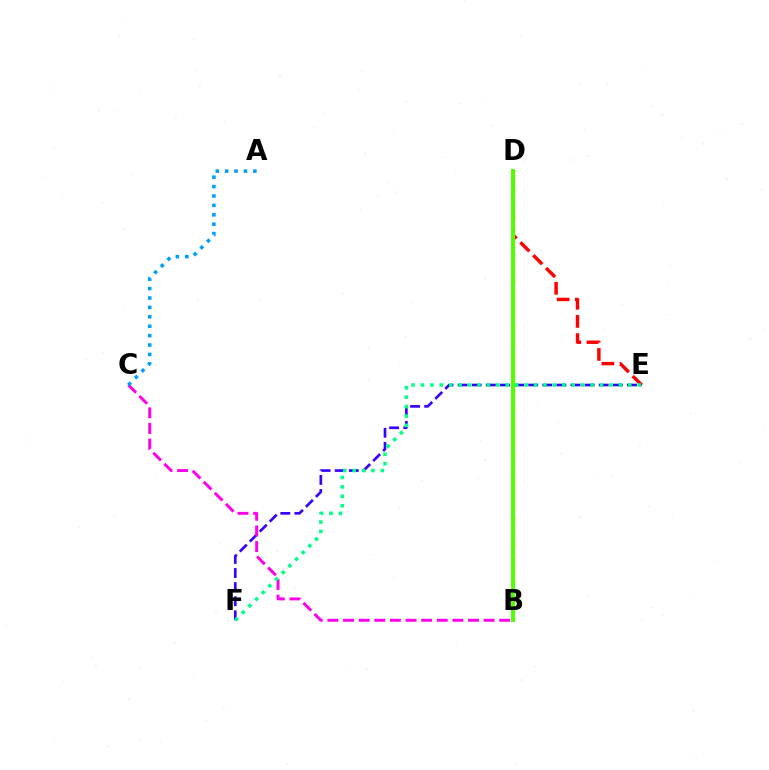{('B', 'D'): [{'color': '#ffd500', 'line_style': 'dotted', 'thickness': 2.48}, {'color': '#4fff00', 'line_style': 'solid', 'thickness': 2.84}], ('D', 'E'): [{'color': '#ff0000', 'line_style': 'dashed', 'thickness': 2.47}], ('E', 'F'): [{'color': '#3700ff', 'line_style': 'dashed', 'thickness': 1.92}, {'color': '#00ff86', 'line_style': 'dotted', 'thickness': 2.56}], ('B', 'C'): [{'color': '#ff00ed', 'line_style': 'dashed', 'thickness': 2.12}], ('A', 'C'): [{'color': '#009eff', 'line_style': 'dotted', 'thickness': 2.56}]}